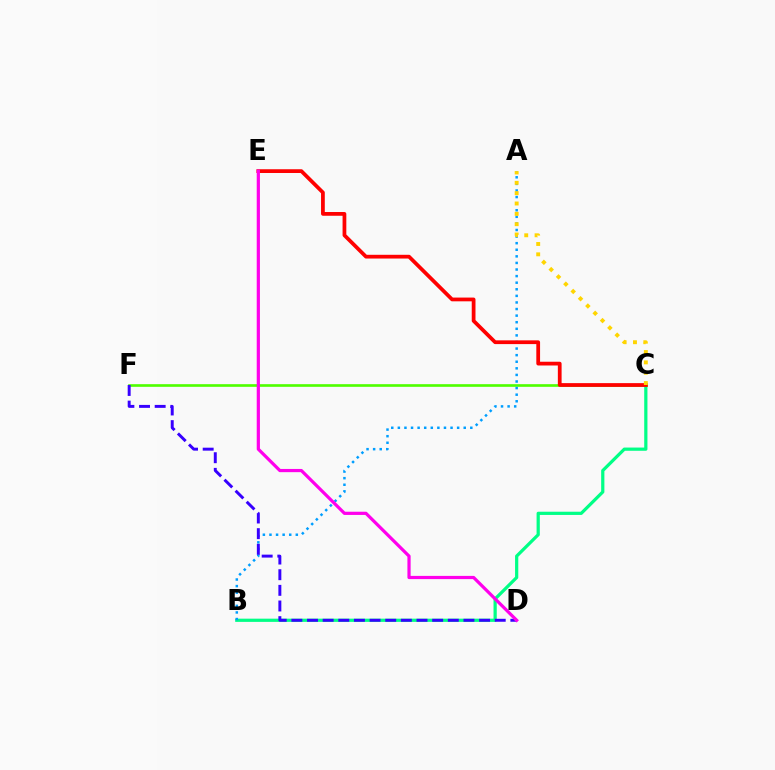{('B', 'C'): [{'color': '#00ff86', 'line_style': 'solid', 'thickness': 2.32}], ('C', 'F'): [{'color': '#4fff00', 'line_style': 'solid', 'thickness': 1.91}], ('A', 'B'): [{'color': '#009eff', 'line_style': 'dotted', 'thickness': 1.79}], ('C', 'E'): [{'color': '#ff0000', 'line_style': 'solid', 'thickness': 2.7}], ('D', 'F'): [{'color': '#3700ff', 'line_style': 'dashed', 'thickness': 2.13}], ('D', 'E'): [{'color': '#ff00ed', 'line_style': 'solid', 'thickness': 2.31}], ('A', 'C'): [{'color': '#ffd500', 'line_style': 'dotted', 'thickness': 2.81}]}